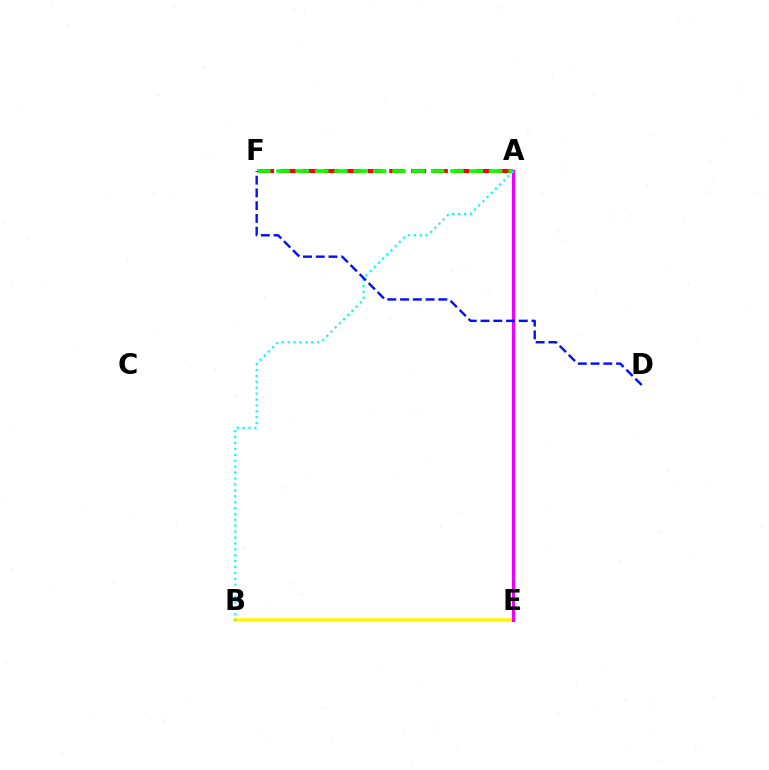{('B', 'E'): [{'color': '#fcf500', 'line_style': 'solid', 'thickness': 2.55}], ('A', 'F'): [{'color': '#ff0000', 'line_style': 'dashed', 'thickness': 2.95}, {'color': '#08ff00', 'line_style': 'dashed', 'thickness': 2.62}], ('A', 'E'): [{'color': '#ee00ff', 'line_style': 'solid', 'thickness': 2.26}], ('A', 'B'): [{'color': '#00fff6', 'line_style': 'dotted', 'thickness': 1.6}], ('D', 'F'): [{'color': '#0010ff', 'line_style': 'dashed', 'thickness': 1.73}]}